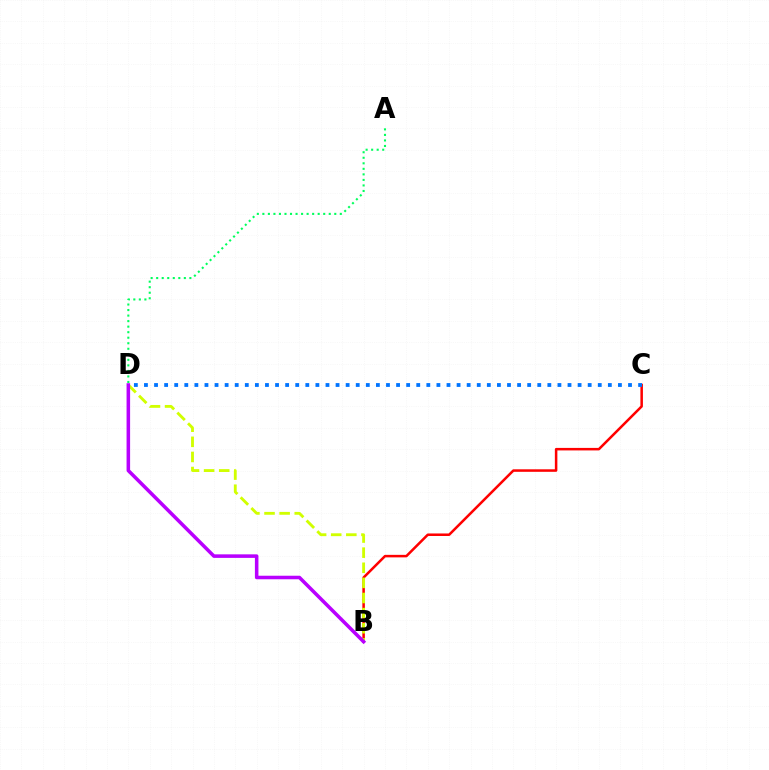{('A', 'D'): [{'color': '#00ff5c', 'line_style': 'dotted', 'thickness': 1.5}], ('B', 'C'): [{'color': '#ff0000', 'line_style': 'solid', 'thickness': 1.81}], ('B', 'D'): [{'color': '#d1ff00', 'line_style': 'dashed', 'thickness': 2.05}, {'color': '#b900ff', 'line_style': 'solid', 'thickness': 2.55}], ('C', 'D'): [{'color': '#0074ff', 'line_style': 'dotted', 'thickness': 2.74}]}